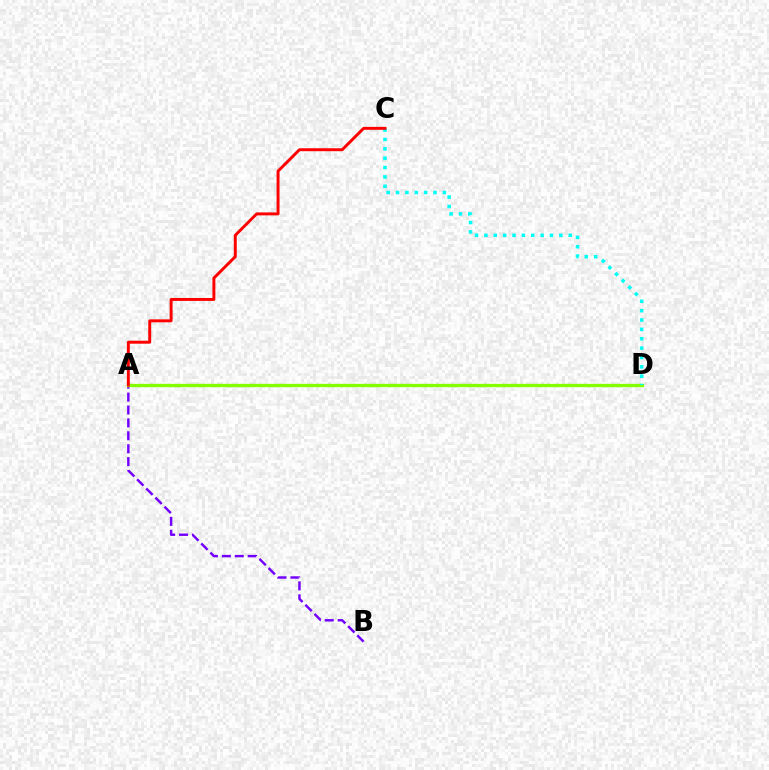{('A', 'B'): [{'color': '#7200ff', 'line_style': 'dashed', 'thickness': 1.75}], ('A', 'D'): [{'color': '#84ff00', 'line_style': 'solid', 'thickness': 2.42}], ('C', 'D'): [{'color': '#00fff6', 'line_style': 'dotted', 'thickness': 2.55}], ('A', 'C'): [{'color': '#ff0000', 'line_style': 'solid', 'thickness': 2.12}]}